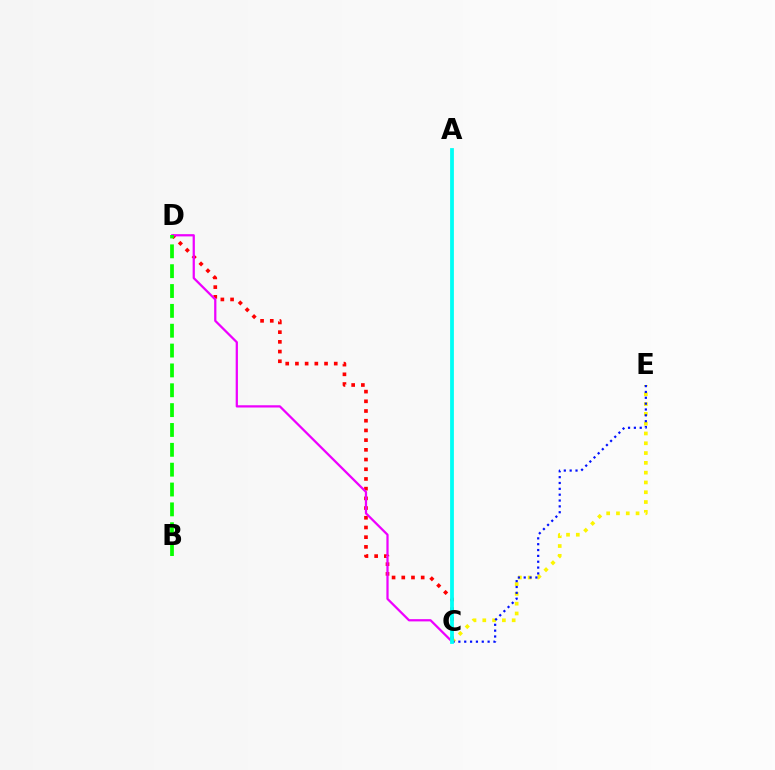{('C', 'E'): [{'color': '#fcf500', 'line_style': 'dotted', 'thickness': 2.66}, {'color': '#0010ff', 'line_style': 'dotted', 'thickness': 1.59}], ('C', 'D'): [{'color': '#ff0000', 'line_style': 'dotted', 'thickness': 2.64}, {'color': '#ee00ff', 'line_style': 'solid', 'thickness': 1.62}], ('A', 'C'): [{'color': '#00fff6', 'line_style': 'solid', 'thickness': 2.73}], ('B', 'D'): [{'color': '#08ff00', 'line_style': 'dashed', 'thickness': 2.7}]}